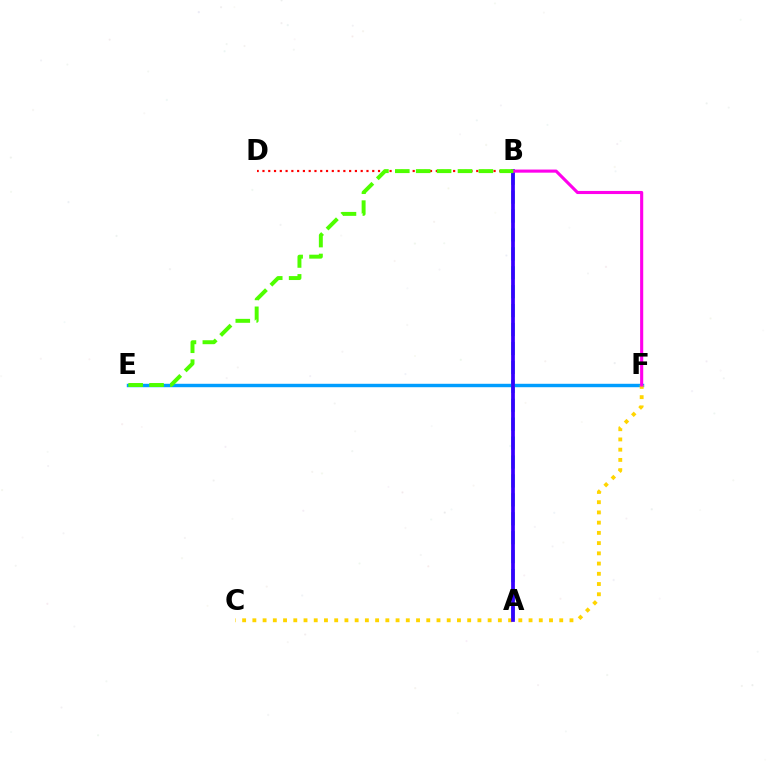{('E', 'F'): [{'color': '#009eff', 'line_style': 'solid', 'thickness': 2.47}], ('A', 'B'): [{'color': '#00ff86', 'line_style': 'dashed', 'thickness': 2.57}, {'color': '#3700ff', 'line_style': 'solid', 'thickness': 2.7}], ('C', 'F'): [{'color': '#ffd500', 'line_style': 'dotted', 'thickness': 2.78}], ('B', 'D'): [{'color': '#ff0000', 'line_style': 'dotted', 'thickness': 1.57}], ('B', 'F'): [{'color': '#ff00ed', 'line_style': 'solid', 'thickness': 2.24}], ('B', 'E'): [{'color': '#4fff00', 'line_style': 'dashed', 'thickness': 2.84}]}